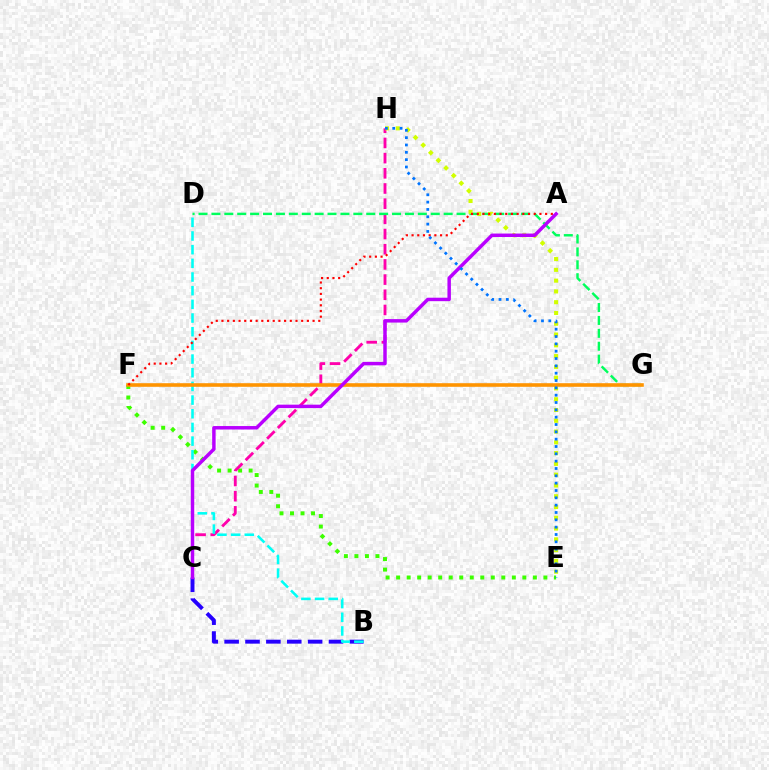{('E', 'F'): [{'color': '#3dff00', 'line_style': 'dotted', 'thickness': 2.86}], ('C', 'H'): [{'color': '#ff00ac', 'line_style': 'dashed', 'thickness': 2.06}], ('B', 'C'): [{'color': '#2500ff', 'line_style': 'dashed', 'thickness': 2.84}], ('D', 'G'): [{'color': '#00ff5c', 'line_style': 'dashed', 'thickness': 1.75}], ('E', 'H'): [{'color': '#d1ff00', 'line_style': 'dotted', 'thickness': 2.93}, {'color': '#0074ff', 'line_style': 'dotted', 'thickness': 1.99}], ('B', 'D'): [{'color': '#00fff6', 'line_style': 'dashed', 'thickness': 1.86}], ('F', 'G'): [{'color': '#ff9400', 'line_style': 'solid', 'thickness': 2.59}], ('A', 'F'): [{'color': '#ff0000', 'line_style': 'dotted', 'thickness': 1.55}], ('A', 'C'): [{'color': '#b900ff', 'line_style': 'solid', 'thickness': 2.49}]}